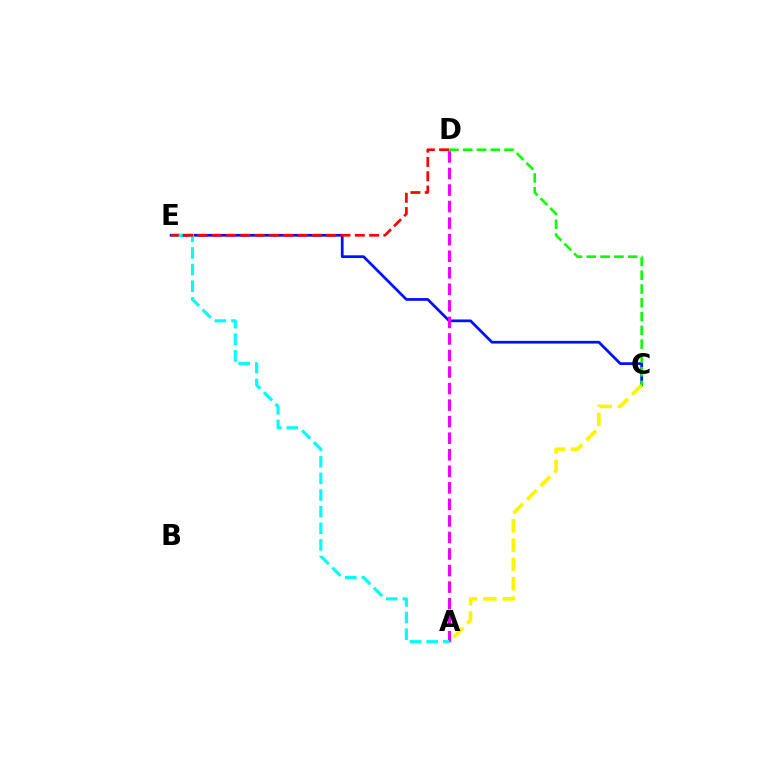{('C', 'E'): [{'color': '#0010ff', 'line_style': 'solid', 'thickness': 1.97}], ('A', 'D'): [{'color': '#ee00ff', 'line_style': 'dashed', 'thickness': 2.25}], ('A', 'C'): [{'color': '#fcf500', 'line_style': 'dashed', 'thickness': 2.62}], ('A', 'E'): [{'color': '#00fff6', 'line_style': 'dashed', 'thickness': 2.26}], ('D', 'E'): [{'color': '#ff0000', 'line_style': 'dashed', 'thickness': 1.94}], ('C', 'D'): [{'color': '#08ff00', 'line_style': 'dashed', 'thickness': 1.87}]}